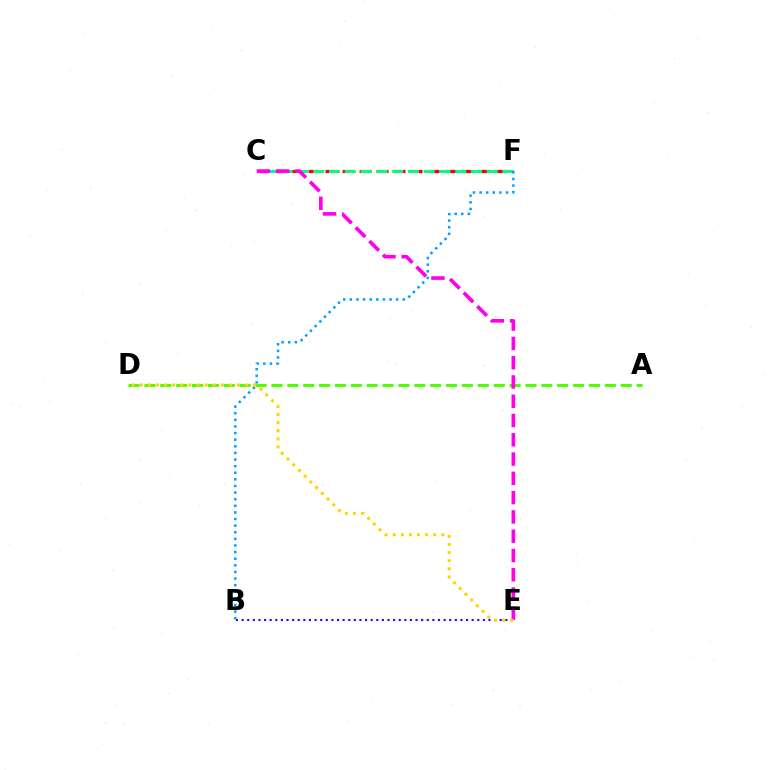{('C', 'F'): [{'color': '#ff0000', 'line_style': 'dashed', 'thickness': 2.31}, {'color': '#00ff86', 'line_style': 'dashed', 'thickness': 2.14}], ('A', 'D'): [{'color': '#4fff00', 'line_style': 'dashed', 'thickness': 2.16}], ('C', 'E'): [{'color': '#ff00ed', 'line_style': 'dashed', 'thickness': 2.62}], ('B', 'E'): [{'color': '#3700ff', 'line_style': 'dotted', 'thickness': 1.52}], ('B', 'F'): [{'color': '#009eff', 'line_style': 'dotted', 'thickness': 1.8}], ('D', 'E'): [{'color': '#ffd500', 'line_style': 'dotted', 'thickness': 2.2}]}